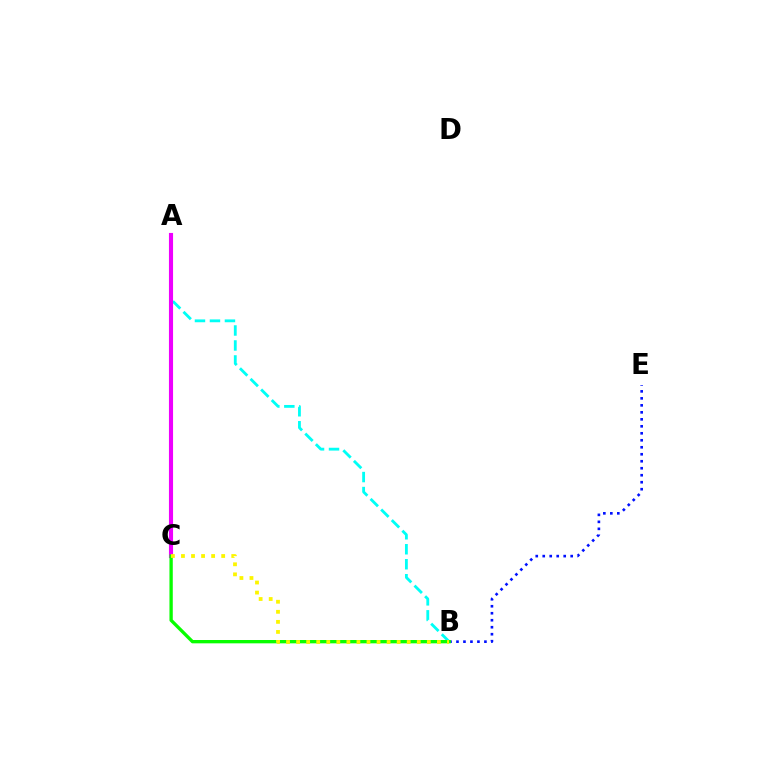{('A', 'C'): [{'color': '#ff0000', 'line_style': 'dotted', 'thickness': 1.61}, {'color': '#ee00ff', 'line_style': 'solid', 'thickness': 2.96}], ('B', 'E'): [{'color': '#0010ff', 'line_style': 'dotted', 'thickness': 1.9}], ('A', 'B'): [{'color': '#00fff6', 'line_style': 'dashed', 'thickness': 2.04}], ('B', 'C'): [{'color': '#08ff00', 'line_style': 'solid', 'thickness': 2.39}, {'color': '#fcf500', 'line_style': 'dotted', 'thickness': 2.73}]}